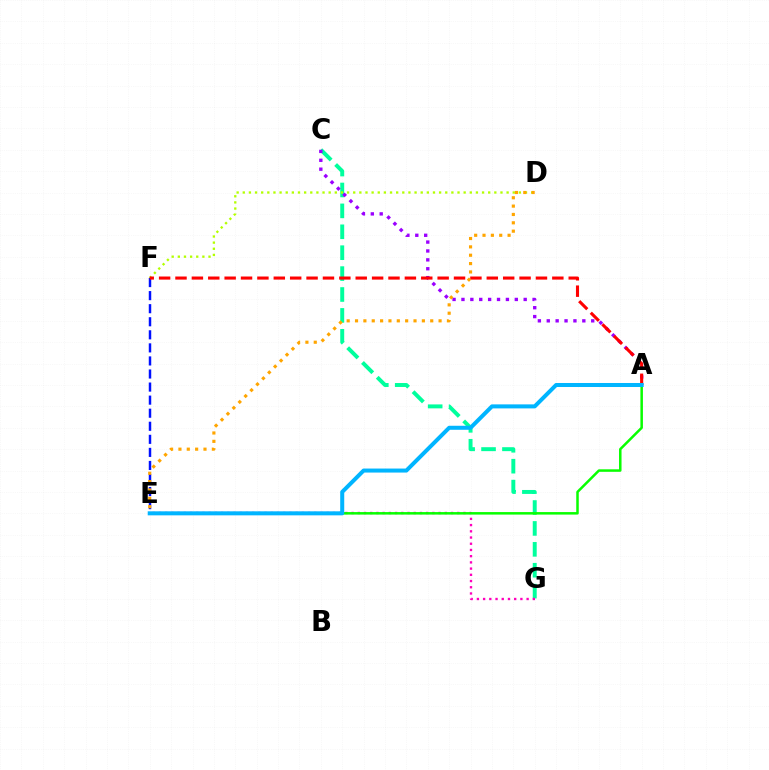{('C', 'G'): [{'color': '#00ff9d', 'line_style': 'dashed', 'thickness': 2.84}], ('A', 'C'): [{'color': '#9b00ff', 'line_style': 'dotted', 'thickness': 2.42}], ('D', 'F'): [{'color': '#b3ff00', 'line_style': 'dotted', 'thickness': 1.67}], ('E', 'F'): [{'color': '#0010ff', 'line_style': 'dashed', 'thickness': 1.77}], ('A', 'F'): [{'color': '#ff0000', 'line_style': 'dashed', 'thickness': 2.23}], ('E', 'G'): [{'color': '#ff00bd', 'line_style': 'dotted', 'thickness': 1.69}], ('D', 'E'): [{'color': '#ffa500', 'line_style': 'dotted', 'thickness': 2.27}], ('A', 'E'): [{'color': '#08ff00', 'line_style': 'solid', 'thickness': 1.81}, {'color': '#00b5ff', 'line_style': 'solid', 'thickness': 2.89}]}